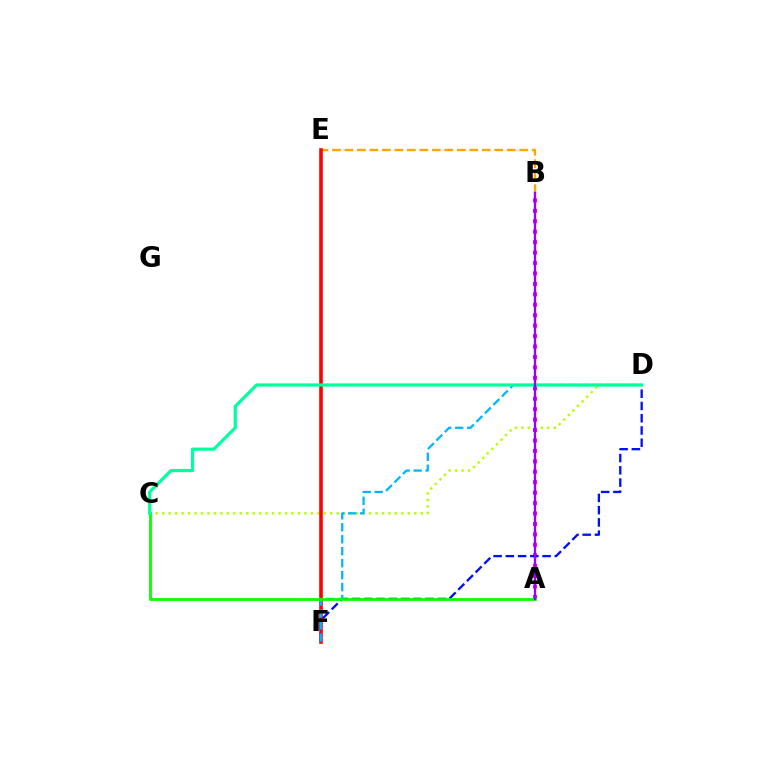{('C', 'D'): [{'color': '#b3ff00', 'line_style': 'dotted', 'thickness': 1.76}, {'color': '#00ff9d', 'line_style': 'solid', 'thickness': 2.3}], ('A', 'B'): [{'color': '#ff00bd', 'line_style': 'dotted', 'thickness': 2.84}, {'color': '#9b00ff', 'line_style': 'solid', 'thickness': 1.67}], ('B', 'E'): [{'color': '#ffa500', 'line_style': 'dashed', 'thickness': 1.7}], ('E', 'F'): [{'color': '#ff0000', 'line_style': 'solid', 'thickness': 2.59}], ('D', 'F'): [{'color': '#0010ff', 'line_style': 'dashed', 'thickness': 1.66}, {'color': '#00b5ff', 'line_style': 'dashed', 'thickness': 1.63}], ('A', 'C'): [{'color': '#08ff00', 'line_style': 'solid', 'thickness': 2.01}]}